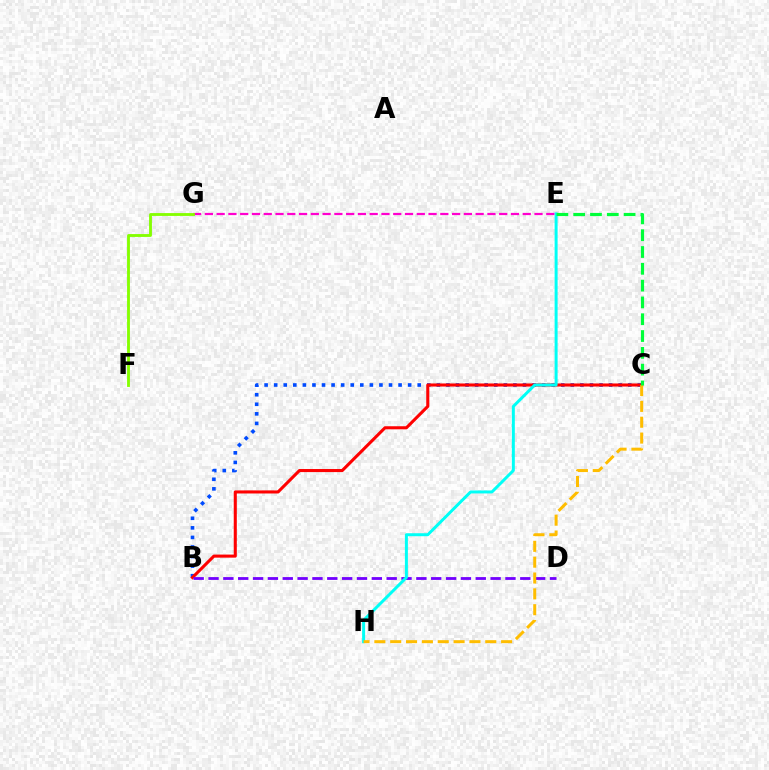{('B', 'C'): [{'color': '#004bff', 'line_style': 'dotted', 'thickness': 2.6}, {'color': '#ff0000', 'line_style': 'solid', 'thickness': 2.21}], ('B', 'D'): [{'color': '#7200ff', 'line_style': 'dashed', 'thickness': 2.02}], ('E', 'H'): [{'color': '#00fff6', 'line_style': 'solid', 'thickness': 2.15}], ('E', 'G'): [{'color': '#ff00cf', 'line_style': 'dashed', 'thickness': 1.6}], ('C', 'H'): [{'color': '#ffbd00', 'line_style': 'dashed', 'thickness': 2.15}], ('C', 'E'): [{'color': '#00ff39', 'line_style': 'dashed', 'thickness': 2.28}], ('F', 'G'): [{'color': '#84ff00', 'line_style': 'solid', 'thickness': 2.05}]}